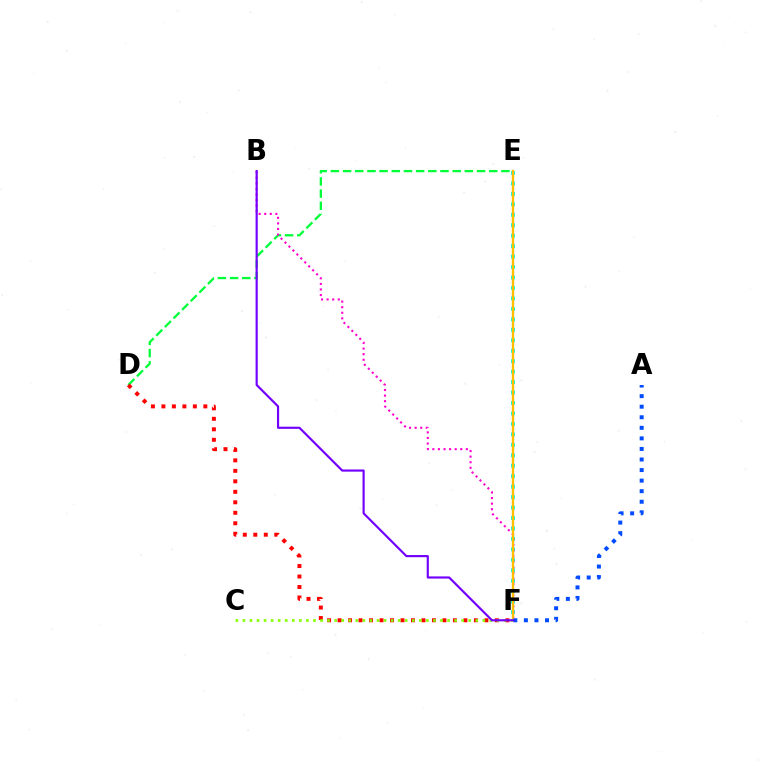{('E', 'F'): [{'color': '#00fff6', 'line_style': 'dotted', 'thickness': 2.84}, {'color': '#ffbd00', 'line_style': 'solid', 'thickness': 1.69}], ('D', 'E'): [{'color': '#00ff39', 'line_style': 'dashed', 'thickness': 1.65}], ('B', 'F'): [{'color': '#ff00cf', 'line_style': 'dotted', 'thickness': 1.52}, {'color': '#7200ff', 'line_style': 'solid', 'thickness': 1.56}], ('D', 'F'): [{'color': '#ff0000', 'line_style': 'dotted', 'thickness': 2.85}], ('C', 'F'): [{'color': '#84ff00', 'line_style': 'dotted', 'thickness': 1.92}], ('A', 'F'): [{'color': '#004bff', 'line_style': 'dotted', 'thickness': 2.87}]}